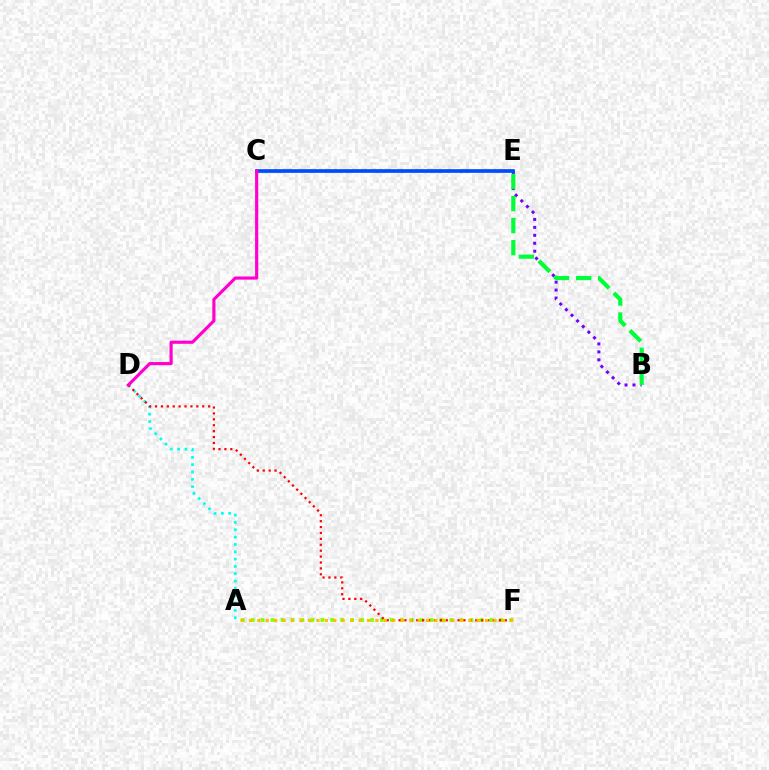{('A', 'D'): [{'color': '#00fff6', 'line_style': 'dotted', 'thickness': 1.99}], ('B', 'E'): [{'color': '#7200ff', 'line_style': 'dotted', 'thickness': 2.16}, {'color': '#00ff39', 'line_style': 'dashed', 'thickness': 2.99}], ('C', 'E'): [{'color': '#004bff', 'line_style': 'solid', 'thickness': 2.66}], ('A', 'F'): [{'color': '#84ff00', 'line_style': 'dotted', 'thickness': 2.7}, {'color': '#ffbd00', 'line_style': 'dotted', 'thickness': 2.29}], ('D', 'F'): [{'color': '#ff0000', 'line_style': 'dotted', 'thickness': 1.6}], ('C', 'D'): [{'color': '#ff00cf', 'line_style': 'solid', 'thickness': 2.27}]}